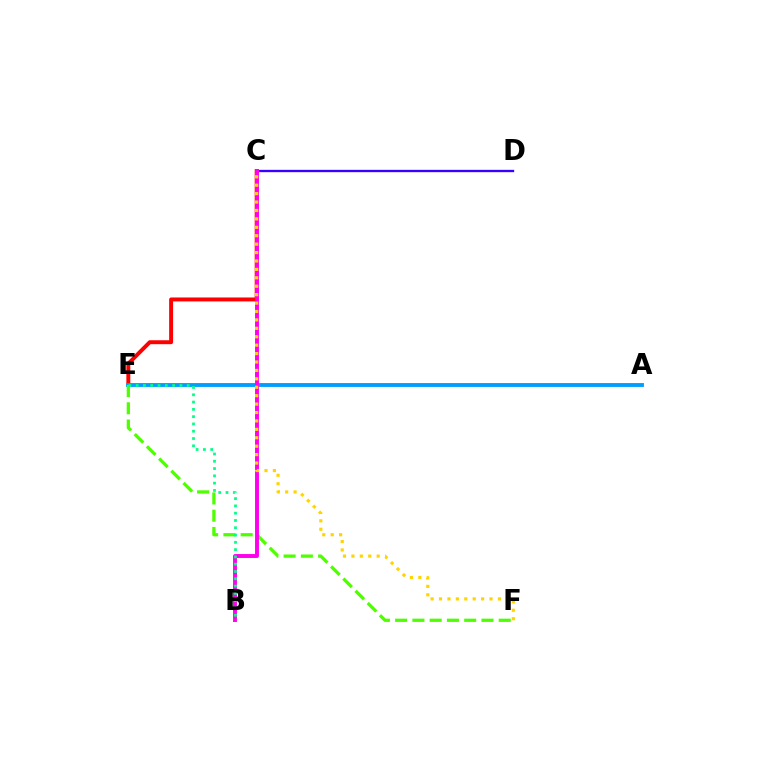{('C', 'E'): [{'color': '#ff0000', 'line_style': 'solid', 'thickness': 2.84}], ('C', 'D'): [{'color': '#3700ff', 'line_style': 'solid', 'thickness': 1.68}], ('A', 'E'): [{'color': '#009eff', 'line_style': 'solid', 'thickness': 2.79}], ('E', 'F'): [{'color': '#4fff00', 'line_style': 'dashed', 'thickness': 2.35}], ('B', 'C'): [{'color': '#ff00ed', 'line_style': 'solid', 'thickness': 2.82}], ('C', 'F'): [{'color': '#ffd500', 'line_style': 'dotted', 'thickness': 2.29}], ('B', 'E'): [{'color': '#00ff86', 'line_style': 'dotted', 'thickness': 1.98}]}